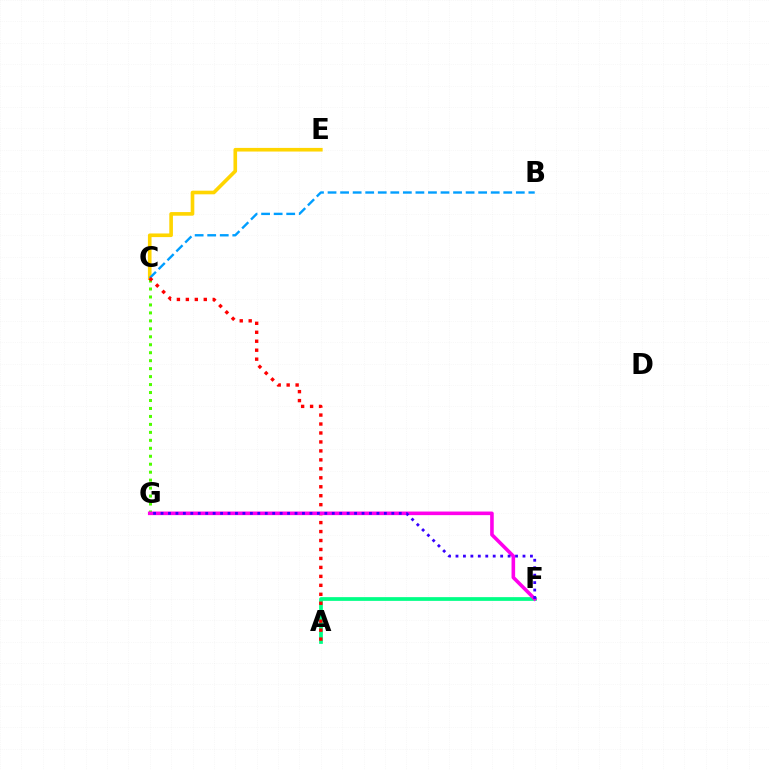{('A', 'F'): [{'color': '#00ff86', 'line_style': 'solid', 'thickness': 2.69}], ('C', 'G'): [{'color': '#4fff00', 'line_style': 'dotted', 'thickness': 2.16}], ('C', 'E'): [{'color': '#ffd500', 'line_style': 'solid', 'thickness': 2.61}], ('B', 'C'): [{'color': '#009eff', 'line_style': 'dashed', 'thickness': 1.71}], ('A', 'C'): [{'color': '#ff0000', 'line_style': 'dotted', 'thickness': 2.43}], ('F', 'G'): [{'color': '#ff00ed', 'line_style': 'solid', 'thickness': 2.59}, {'color': '#3700ff', 'line_style': 'dotted', 'thickness': 2.02}]}